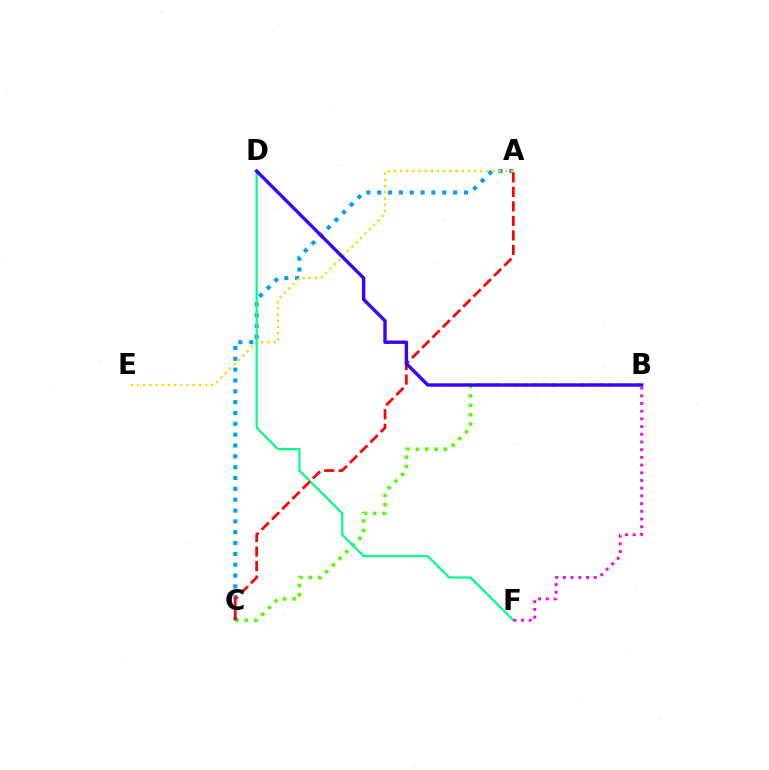{('B', 'C'): [{'color': '#4fff00', 'line_style': 'dotted', 'thickness': 2.56}], ('A', 'C'): [{'color': '#009eff', 'line_style': 'dotted', 'thickness': 2.94}, {'color': '#ff0000', 'line_style': 'dashed', 'thickness': 1.97}], ('A', 'E'): [{'color': '#ffd500', 'line_style': 'dotted', 'thickness': 1.68}], ('D', 'F'): [{'color': '#00ff86', 'line_style': 'solid', 'thickness': 1.59}], ('B', 'D'): [{'color': '#3700ff', 'line_style': 'solid', 'thickness': 2.44}], ('B', 'F'): [{'color': '#ff00ed', 'line_style': 'dotted', 'thickness': 2.09}]}